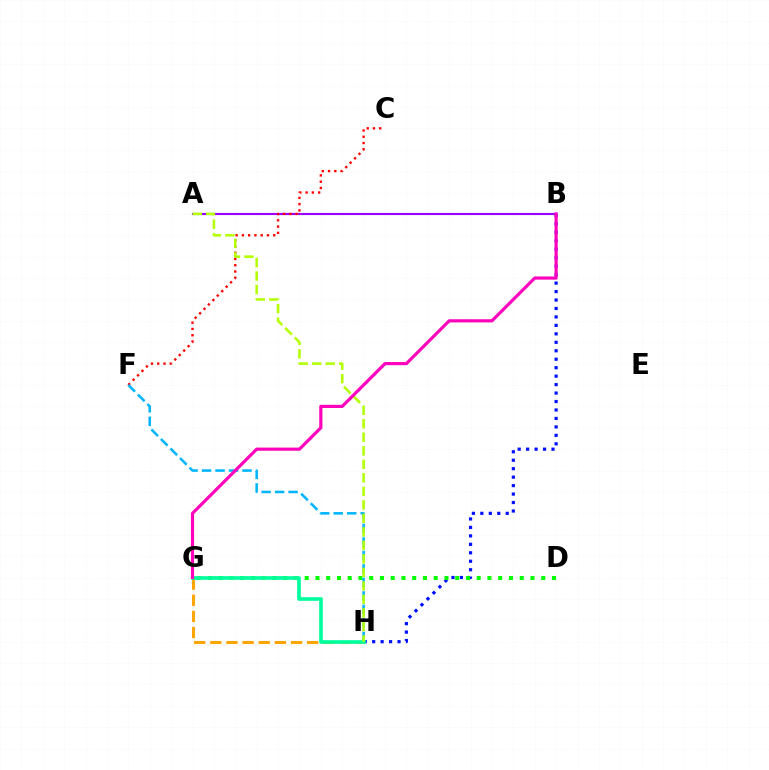{('B', 'H'): [{'color': '#0010ff', 'line_style': 'dotted', 'thickness': 2.3}], ('A', 'B'): [{'color': '#9b00ff', 'line_style': 'solid', 'thickness': 1.54}], ('D', 'G'): [{'color': '#08ff00', 'line_style': 'dotted', 'thickness': 2.92}], ('C', 'F'): [{'color': '#ff0000', 'line_style': 'dotted', 'thickness': 1.7}], ('G', 'H'): [{'color': '#ffa500', 'line_style': 'dashed', 'thickness': 2.19}, {'color': '#00ff9d', 'line_style': 'solid', 'thickness': 2.65}], ('F', 'H'): [{'color': '#00b5ff', 'line_style': 'dashed', 'thickness': 1.83}], ('A', 'H'): [{'color': '#b3ff00', 'line_style': 'dashed', 'thickness': 1.84}], ('B', 'G'): [{'color': '#ff00bd', 'line_style': 'solid', 'thickness': 2.28}]}